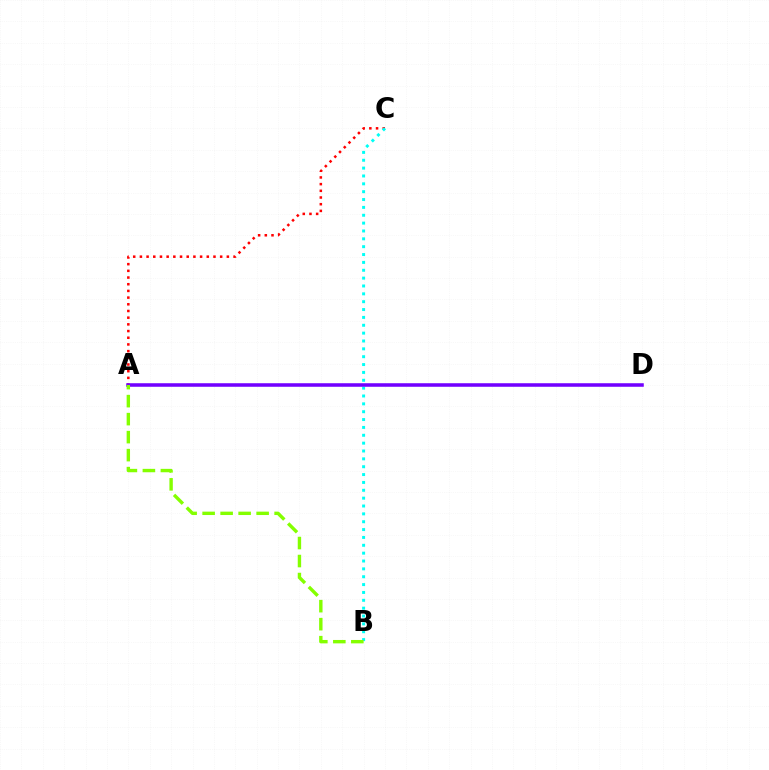{('A', 'C'): [{'color': '#ff0000', 'line_style': 'dotted', 'thickness': 1.82}], ('B', 'C'): [{'color': '#00fff6', 'line_style': 'dotted', 'thickness': 2.14}], ('A', 'D'): [{'color': '#7200ff', 'line_style': 'solid', 'thickness': 2.55}], ('A', 'B'): [{'color': '#84ff00', 'line_style': 'dashed', 'thickness': 2.44}]}